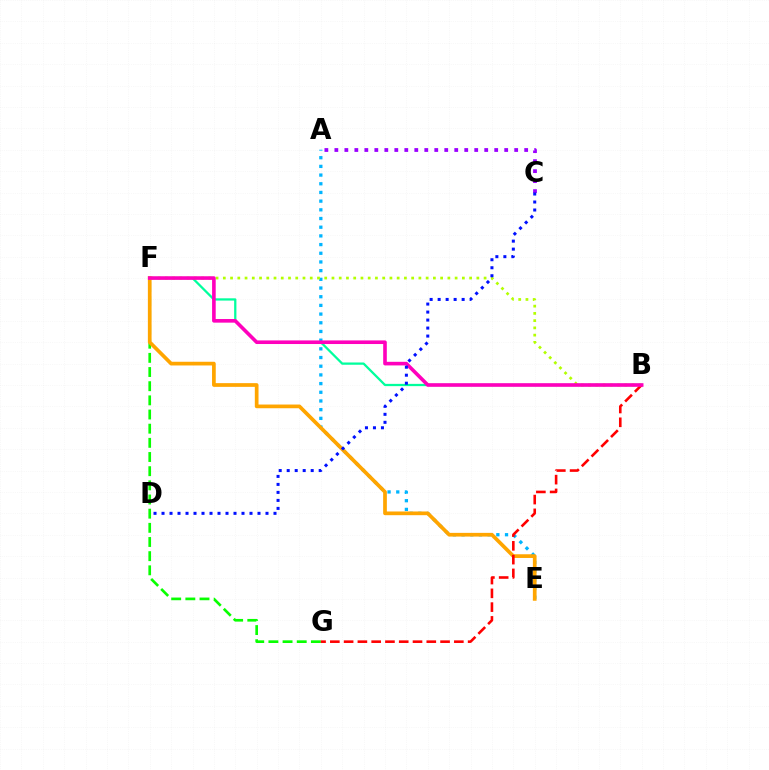{('A', 'C'): [{'color': '#9b00ff', 'line_style': 'dotted', 'thickness': 2.71}], ('A', 'E'): [{'color': '#00b5ff', 'line_style': 'dotted', 'thickness': 2.36}], ('F', 'G'): [{'color': '#08ff00', 'line_style': 'dashed', 'thickness': 1.92}], ('B', 'F'): [{'color': '#00ff9d', 'line_style': 'solid', 'thickness': 1.63}, {'color': '#b3ff00', 'line_style': 'dotted', 'thickness': 1.97}, {'color': '#ff00bd', 'line_style': 'solid', 'thickness': 2.6}], ('E', 'F'): [{'color': '#ffa500', 'line_style': 'solid', 'thickness': 2.67}], ('B', 'G'): [{'color': '#ff0000', 'line_style': 'dashed', 'thickness': 1.87}], ('C', 'D'): [{'color': '#0010ff', 'line_style': 'dotted', 'thickness': 2.17}]}